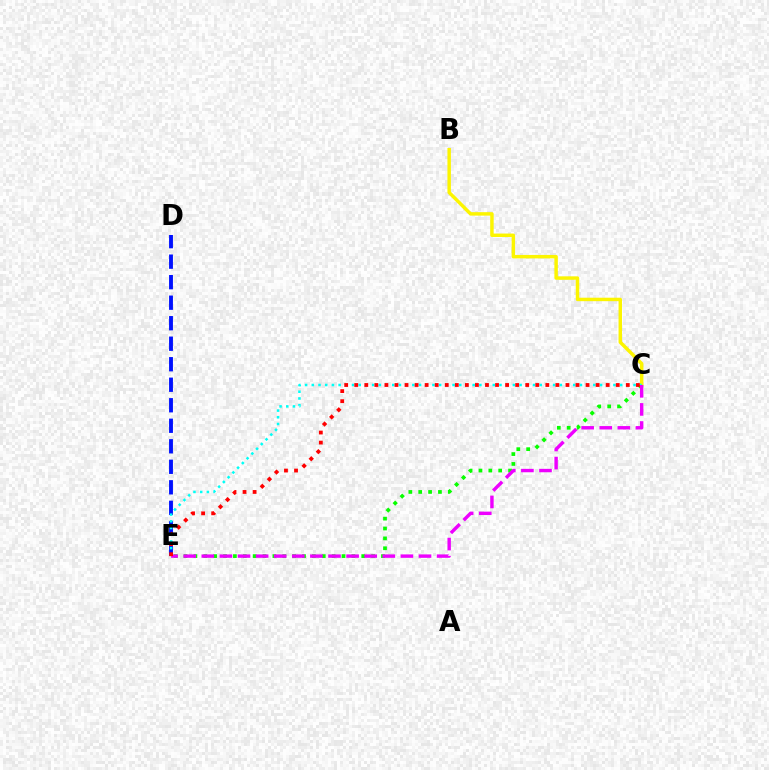{('D', 'E'): [{'color': '#0010ff', 'line_style': 'dashed', 'thickness': 2.79}], ('B', 'C'): [{'color': '#fcf500', 'line_style': 'solid', 'thickness': 2.49}], ('C', 'E'): [{'color': '#08ff00', 'line_style': 'dotted', 'thickness': 2.68}, {'color': '#00fff6', 'line_style': 'dotted', 'thickness': 1.82}, {'color': '#ee00ff', 'line_style': 'dashed', 'thickness': 2.46}, {'color': '#ff0000', 'line_style': 'dotted', 'thickness': 2.73}]}